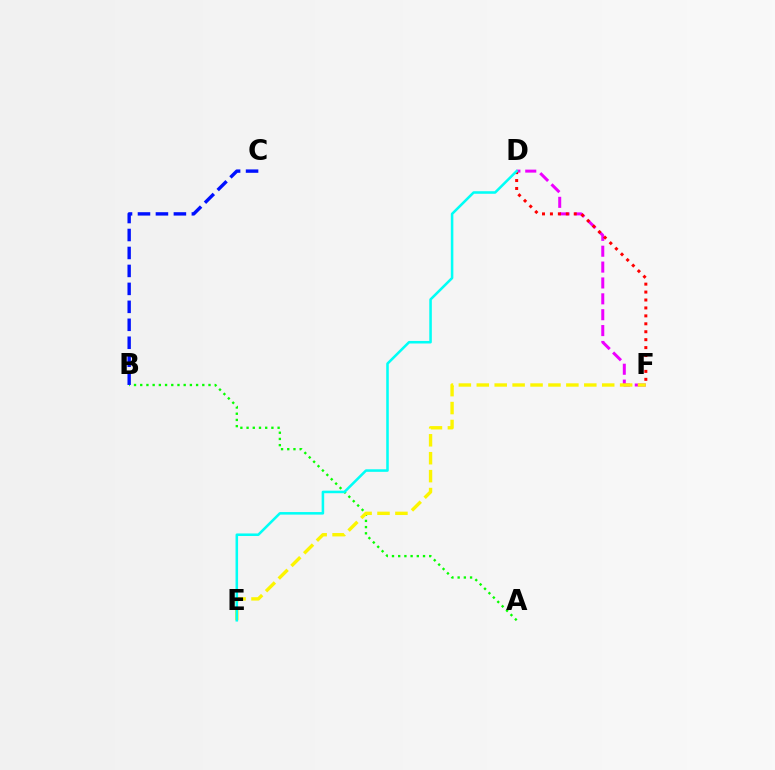{('D', 'F'): [{'color': '#ee00ff', 'line_style': 'dashed', 'thickness': 2.16}, {'color': '#ff0000', 'line_style': 'dotted', 'thickness': 2.16}], ('A', 'B'): [{'color': '#08ff00', 'line_style': 'dotted', 'thickness': 1.69}], ('E', 'F'): [{'color': '#fcf500', 'line_style': 'dashed', 'thickness': 2.43}], ('D', 'E'): [{'color': '#00fff6', 'line_style': 'solid', 'thickness': 1.83}], ('B', 'C'): [{'color': '#0010ff', 'line_style': 'dashed', 'thickness': 2.44}]}